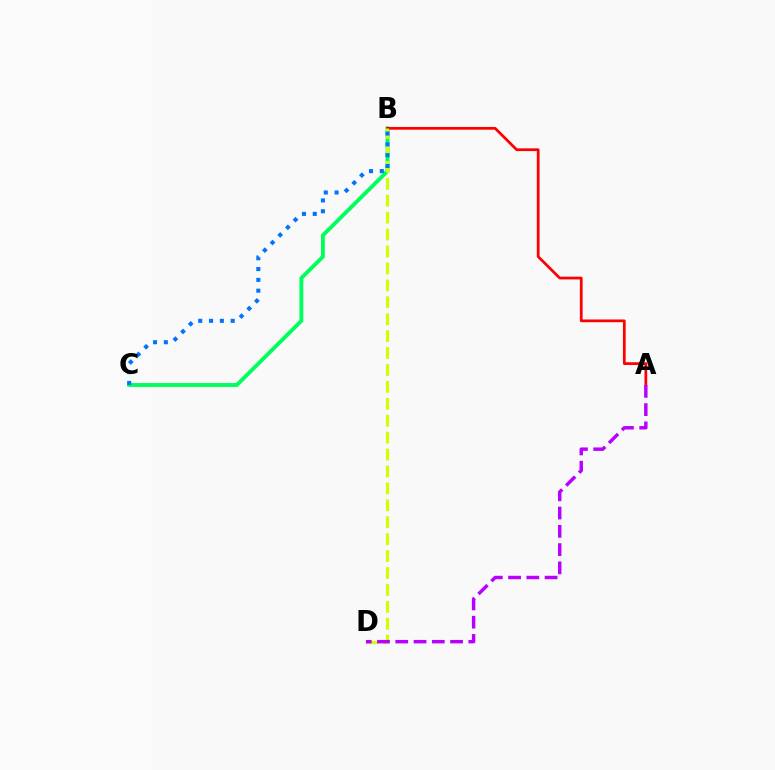{('B', 'C'): [{'color': '#00ff5c', 'line_style': 'solid', 'thickness': 2.79}, {'color': '#0074ff', 'line_style': 'dotted', 'thickness': 2.94}], ('A', 'B'): [{'color': '#ff0000', 'line_style': 'solid', 'thickness': 1.97}], ('B', 'D'): [{'color': '#d1ff00', 'line_style': 'dashed', 'thickness': 2.3}], ('A', 'D'): [{'color': '#b900ff', 'line_style': 'dashed', 'thickness': 2.48}]}